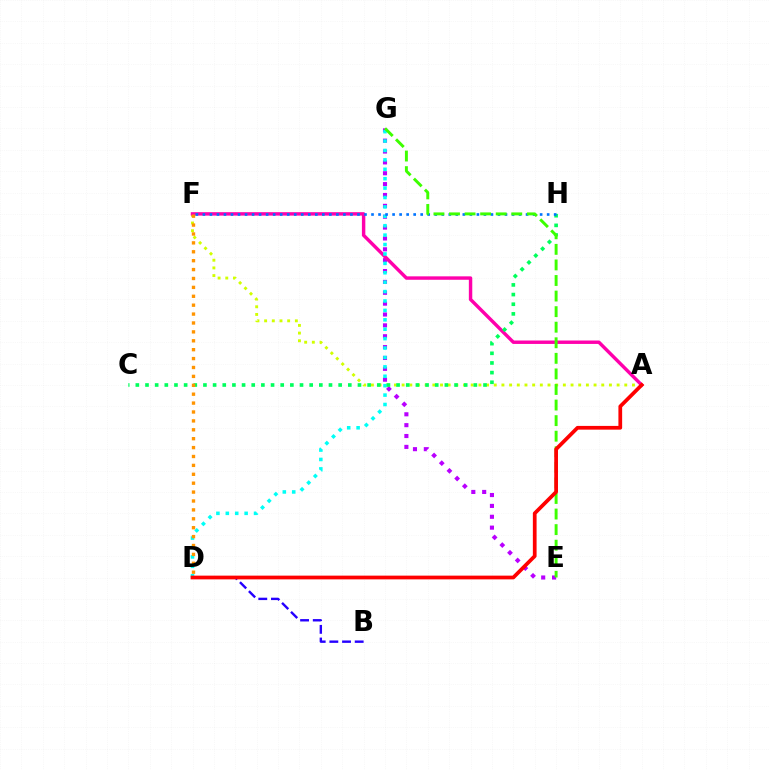{('E', 'G'): [{'color': '#b900ff', 'line_style': 'dotted', 'thickness': 2.95}, {'color': '#3dff00', 'line_style': 'dashed', 'thickness': 2.12}], ('A', 'F'): [{'color': '#d1ff00', 'line_style': 'dotted', 'thickness': 2.09}, {'color': '#ff00ac', 'line_style': 'solid', 'thickness': 2.47}], ('D', 'G'): [{'color': '#00fff6', 'line_style': 'dotted', 'thickness': 2.56}], ('B', 'D'): [{'color': '#2500ff', 'line_style': 'dashed', 'thickness': 1.72}], ('C', 'H'): [{'color': '#00ff5c', 'line_style': 'dotted', 'thickness': 2.62}], ('F', 'H'): [{'color': '#0074ff', 'line_style': 'dotted', 'thickness': 1.91}], ('D', 'F'): [{'color': '#ff9400', 'line_style': 'dotted', 'thickness': 2.42}], ('A', 'D'): [{'color': '#ff0000', 'line_style': 'solid', 'thickness': 2.69}]}